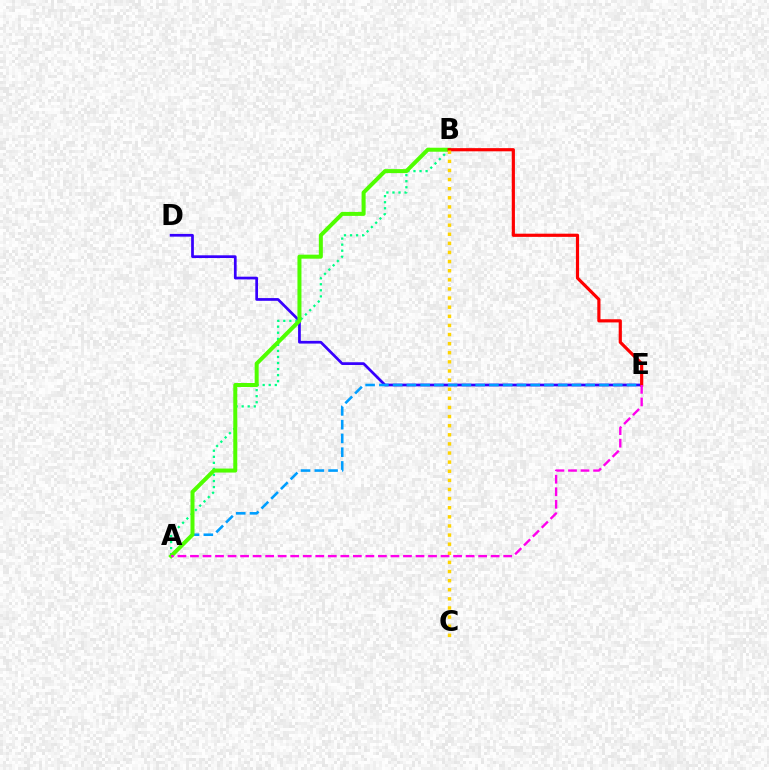{('D', 'E'): [{'color': '#3700ff', 'line_style': 'solid', 'thickness': 1.96}], ('A', 'E'): [{'color': '#009eff', 'line_style': 'dashed', 'thickness': 1.87}, {'color': '#ff00ed', 'line_style': 'dashed', 'thickness': 1.7}], ('A', 'B'): [{'color': '#00ff86', 'line_style': 'dotted', 'thickness': 1.65}, {'color': '#4fff00', 'line_style': 'solid', 'thickness': 2.88}], ('B', 'E'): [{'color': '#ff0000', 'line_style': 'solid', 'thickness': 2.29}], ('B', 'C'): [{'color': '#ffd500', 'line_style': 'dotted', 'thickness': 2.48}]}